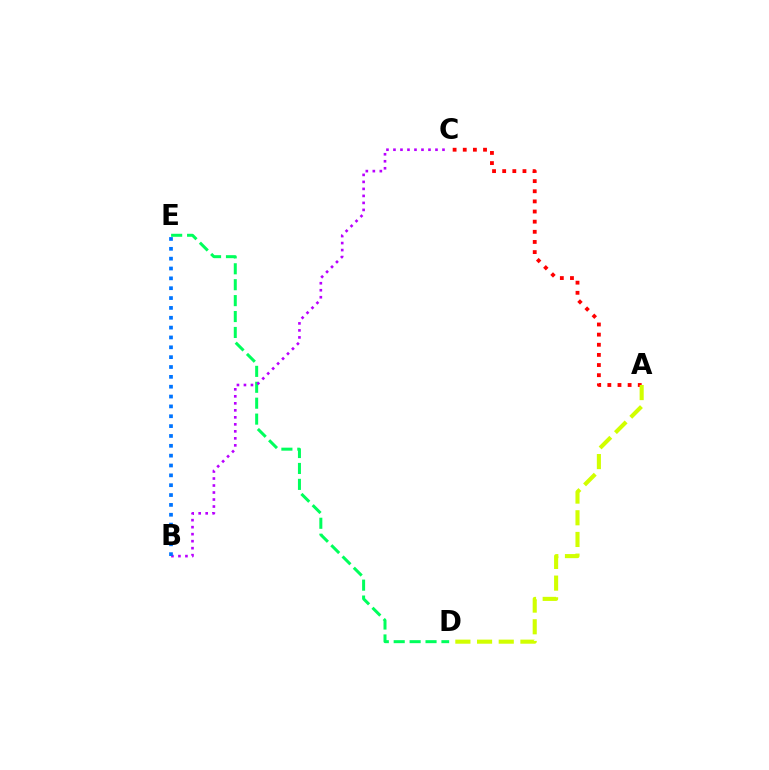{('D', 'E'): [{'color': '#00ff5c', 'line_style': 'dashed', 'thickness': 2.16}], ('A', 'C'): [{'color': '#ff0000', 'line_style': 'dotted', 'thickness': 2.75}], ('B', 'C'): [{'color': '#b900ff', 'line_style': 'dotted', 'thickness': 1.9}], ('A', 'D'): [{'color': '#d1ff00', 'line_style': 'dashed', 'thickness': 2.95}], ('B', 'E'): [{'color': '#0074ff', 'line_style': 'dotted', 'thickness': 2.68}]}